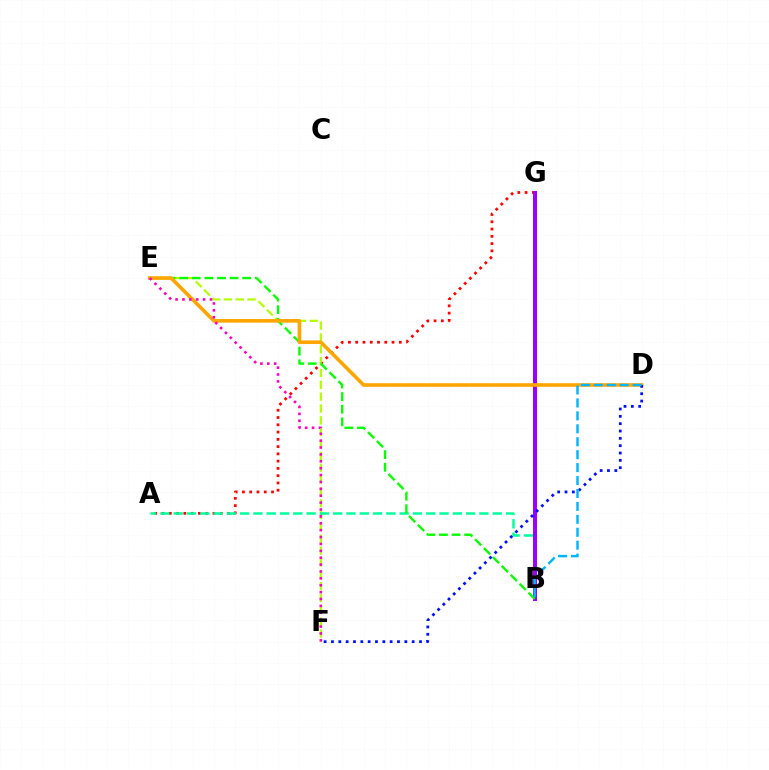{('A', 'G'): [{'color': '#ff0000', 'line_style': 'dotted', 'thickness': 1.98}], ('E', 'F'): [{'color': '#b3ff00', 'line_style': 'dashed', 'thickness': 1.61}, {'color': '#ff00bd', 'line_style': 'dotted', 'thickness': 1.87}], ('A', 'B'): [{'color': '#00ff9d', 'line_style': 'dashed', 'thickness': 1.81}], ('B', 'G'): [{'color': '#9b00ff', 'line_style': 'solid', 'thickness': 2.86}], ('B', 'E'): [{'color': '#08ff00', 'line_style': 'dashed', 'thickness': 1.71}], ('D', 'E'): [{'color': '#ffa500', 'line_style': 'solid', 'thickness': 2.6}], ('D', 'F'): [{'color': '#0010ff', 'line_style': 'dotted', 'thickness': 1.99}], ('B', 'D'): [{'color': '#00b5ff', 'line_style': 'dashed', 'thickness': 1.76}]}